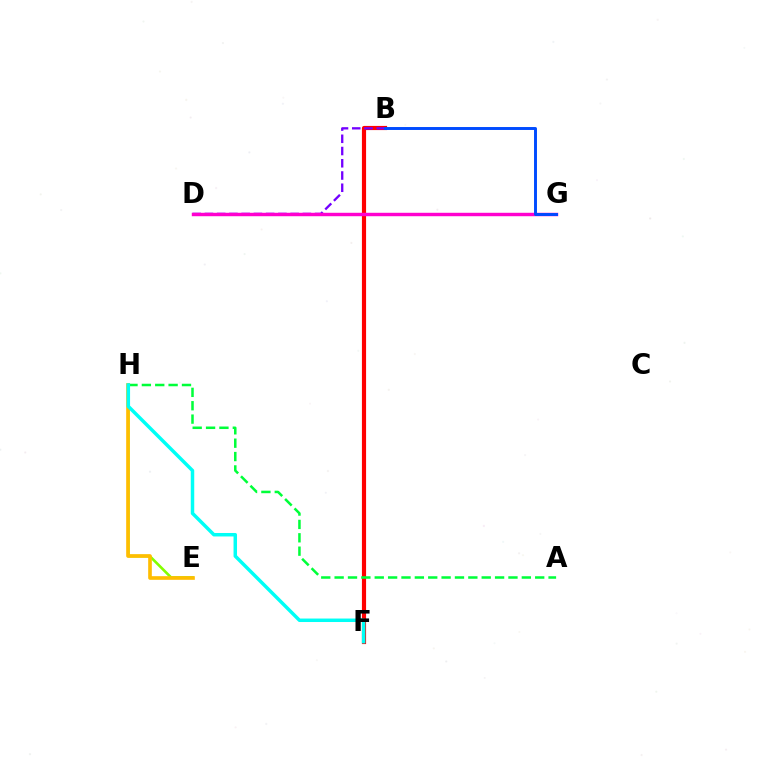{('E', 'H'): [{'color': '#84ff00', 'line_style': 'solid', 'thickness': 1.89}, {'color': '#ffbd00', 'line_style': 'solid', 'thickness': 2.63}], ('B', 'F'): [{'color': '#ff0000', 'line_style': 'solid', 'thickness': 3.0}], ('B', 'D'): [{'color': '#7200ff', 'line_style': 'dashed', 'thickness': 1.66}], ('A', 'H'): [{'color': '#00ff39', 'line_style': 'dashed', 'thickness': 1.82}], ('D', 'G'): [{'color': '#ff00cf', 'line_style': 'solid', 'thickness': 2.47}], ('F', 'H'): [{'color': '#00fff6', 'line_style': 'solid', 'thickness': 2.5}], ('B', 'G'): [{'color': '#004bff', 'line_style': 'solid', 'thickness': 2.11}]}